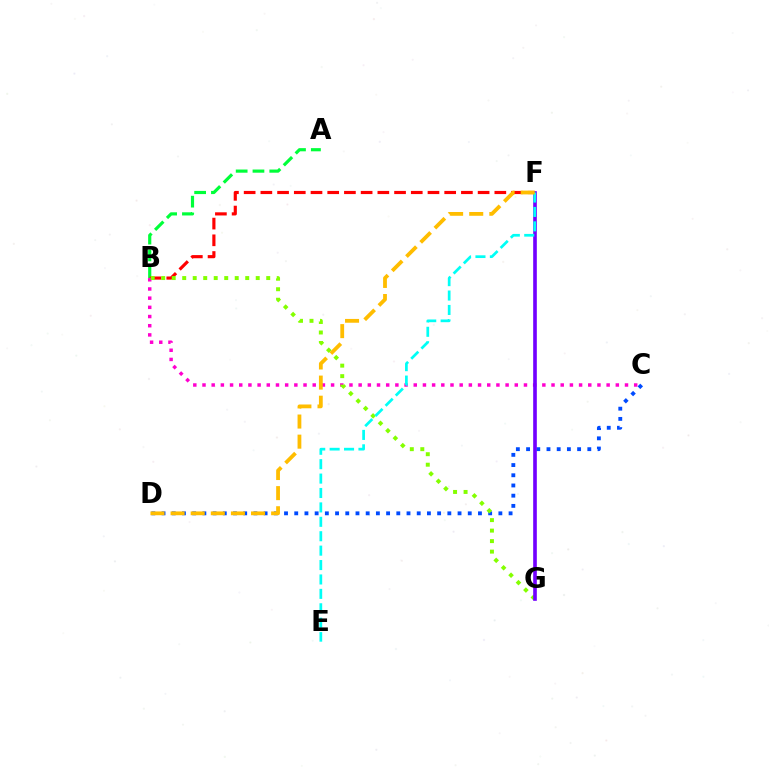{('A', 'B'): [{'color': '#00ff39', 'line_style': 'dashed', 'thickness': 2.28}], ('B', 'F'): [{'color': '#ff0000', 'line_style': 'dashed', 'thickness': 2.27}], ('B', 'C'): [{'color': '#ff00cf', 'line_style': 'dotted', 'thickness': 2.5}], ('C', 'D'): [{'color': '#004bff', 'line_style': 'dotted', 'thickness': 2.77}], ('B', 'G'): [{'color': '#84ff00', 'line_style': 'dotted', 'thickness': 2.85}], ('F', 'G'): [{'color': '#7200ff', 'line_style': 'solid', 'thickness': 2.62}], ('E', 'F'): [{'color': '#00fff6', 'line_style': 'dashed', 'thickness': 1.96}], ('D', 'F'): [{'color': '#ffbd00', 'line_style': 'dashed', 'thickness': 2.73}]}